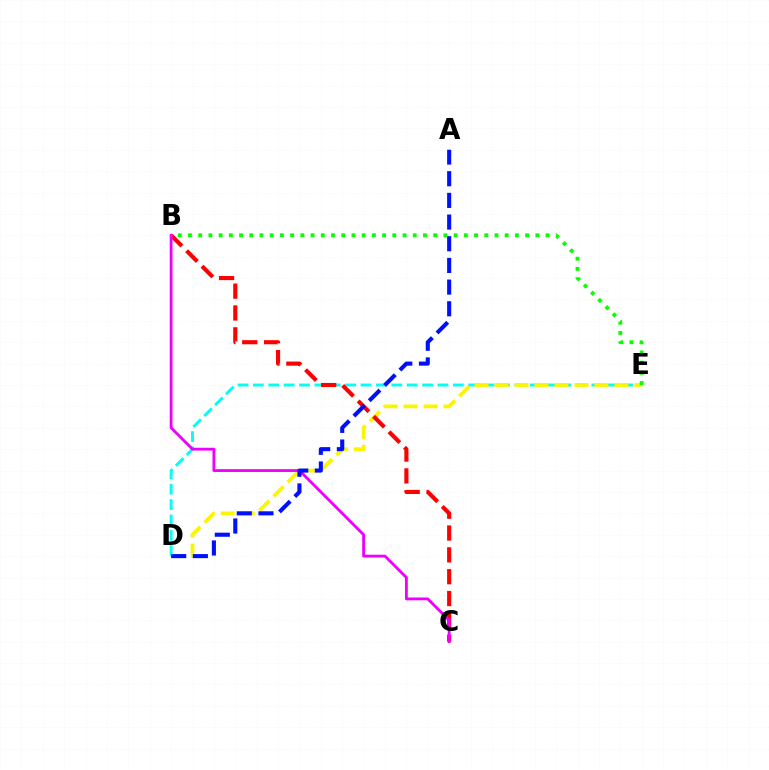{('D', 'E'): [{'color': '#00fff6', 'line_style': 'dashed', 'thickness': 2.09}, {'color': '#fcf500', 'line_style': 'dashed', 'thickness': 2.71}], ('B', 'C'): [{'color': '#ff0000', 'line_style': 'dashed', 'thickness': 2.97}, {'color': '#ee00ff', 'line_style': 'solid', 'thickness': 2.03}], ('A', 'D'): [{'color': '#0010ff', 'line_style': 'dashed', 'thickness': 2.94}], ('B', 'E'): [{'color': '#08ff00', 'line_style': 'dotted', 'thickness': 2.78}]}